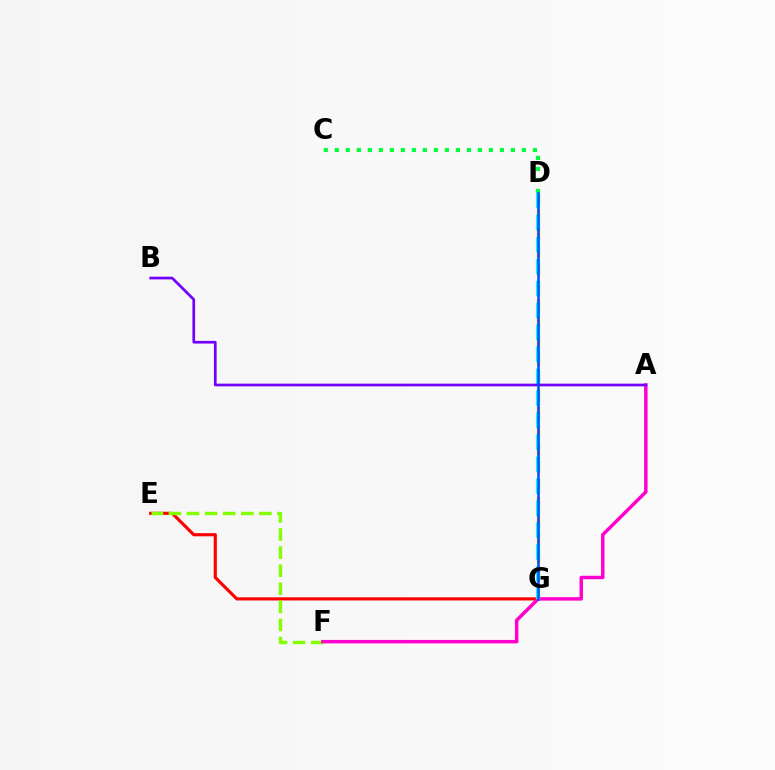{('E', 'G'): [{'color': '#ff0000', 'line_style': 'solid', 'thickness': 2.27}], ('E', 'F'): [{'color': '#84ff00', 'line_style': 'dashed', 'thickness': 2.46}], ('C', 'D'): [{'color': '#00ff39', 'line_style': 'dotted', 'thickness': 2.99}], ('A', 'F'): [{'color': '#ff00cf', 'line_style': 'solid', 'thickness': 2.49}], ('D', 'G'): [{'color': '#ffbd00', 'line_style': 'dashed', 'thickness': 2.44}, {'color': '#00fff6', 'line_style': 'dashed', 'thickness': 2.98}, {'color': '#004bff', 'line_style': 'solid', 'thickness': 1.81}], ('A', 'B'): [{'color': '#7200ff', 'line_style': 'solid', 'thickness': 1.94}]}